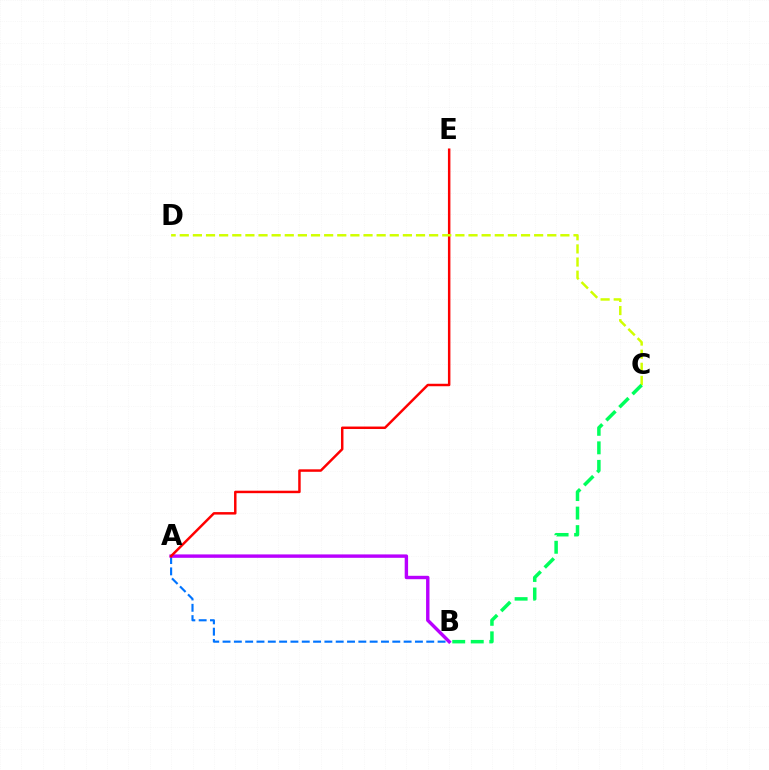{('A', 'B'): [{'color': '#0074ff', 'line_style': 'dashed', 'thickness': 1.54}, {'color': '#b900ff', 'line_style': 'solid', 'thickness': 2.45}], ('A', 'E'): [{'color': '#ff0000', 'line_style': 'solid', 'thickness': 1.78}], ('C', 'D'): [{'color': '#d1ff00', 'line_style': 'dashed', 'thickness': 1.78}], ('B', 'C'): [{'color': '#00ff5c', 'line_style': 'dashed', 'thickness': 2.52}]}